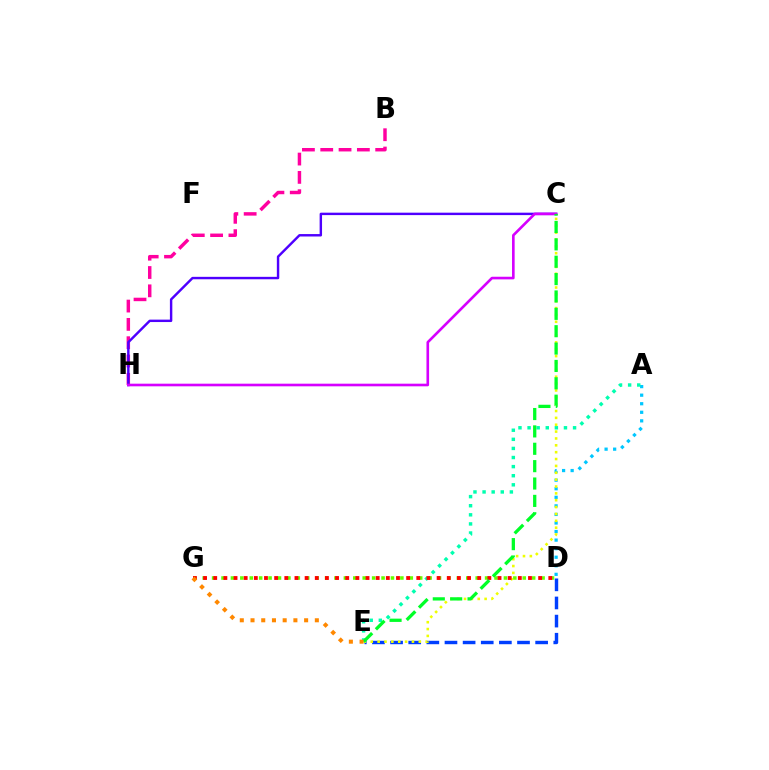{('D', 'G'): [{'color': '#66ff00', 'line_style': 'dotted', 'thickness': 2.56}, {'color': '#ff0000', 'line_style': 'dotted', 'thickness': 2.76}], ('B', 'H'): [{'color': '#ff00a0', 'line_style': 'dashed', 'thickness': 2.49}], ('C', 'H'): [{'color': '#4f00ff', 'line_style': 'solid', 'thickness': 1.75}, {'color': '#d600ff', 'line_style': 'solid', 'thickness': 1.89}], ('A', 'D'): [{'color': '#00c7ff', 'line_style': 'dotted', 'thickness': 2.33}], ('A', 'E'): [{'color': '#00ffaf', 'line_style': 'dotted', 'thickness': 2.47}], ('D', 'E'): [{'color': '#003fff', 'line_style': 'dashed', 'thickness': 2.46}], ('C', 'E'): [{'color': '#eeff00', 'line_style': 'dotted', 'thickness': 1.86}, {'color': '#00ff27', 'line_style': 'dashed', 'thickness': 2.36}], ('E', 'G'): [{'color': '#ff8800', 'line_style': 'dotted', 'thickness': 2.91}]}